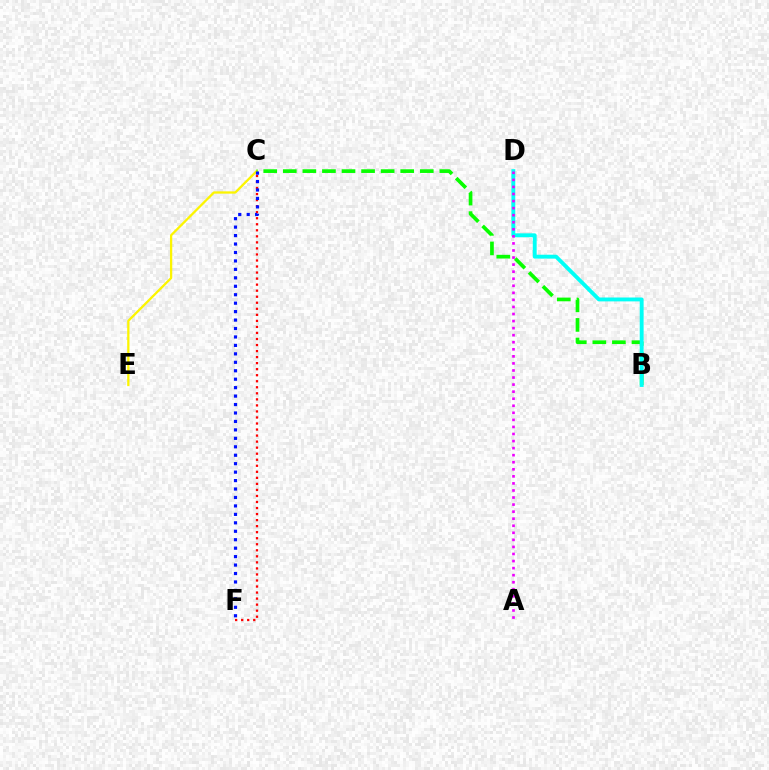{('C', 'F'): [{'color': '#ff0000', 'line_style': 'dotted', 'thickness': 1.64}, {'color': '#0010ff', 'line_style': 'dotted', 'thickness': 2.3}], ('C', 'E'): [{'color': '#fcf500', 'line_style': 'solid', 'thickness': 1.64}], ('B', 'C'): [{'color': '#08ff00', 'line_style': 'dashed', 'thickness': 2.66}], ('B', 'D'): [{'color': '#00fff6', 'line_style': 'solid', 'thickness': 2.79}], ('A', 'D'): [{'color': '#ee00ff', 'line_style': 'dotted', 'thickness': 1.92}]}